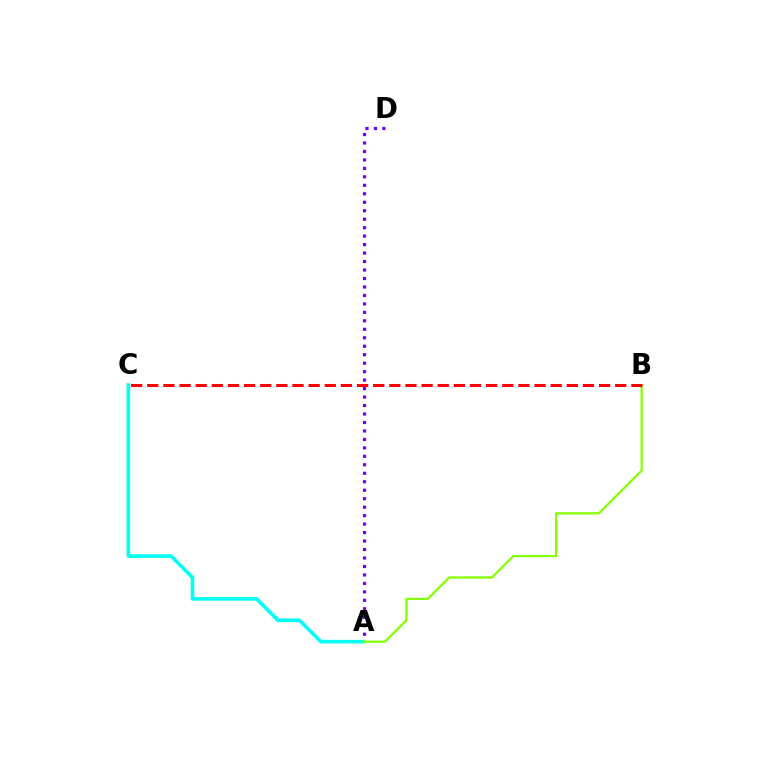{('A', 'D'): [{'color': '#7200ff', 'line_style': 'dotted', 'thickness': 2.3}], ('A', 'C'): [{'color': '#00fff6', 'line_style': 'solid', 'thickness': 2.59}], ('A', 'B'): [{'color': '#84ff00', 'line_style': 'solid', 'thickness': 1.59}], ('B', 'C'): [{'color': '#ff0000', 'line_style': 'dashed', 'thickness': 2.19}]}